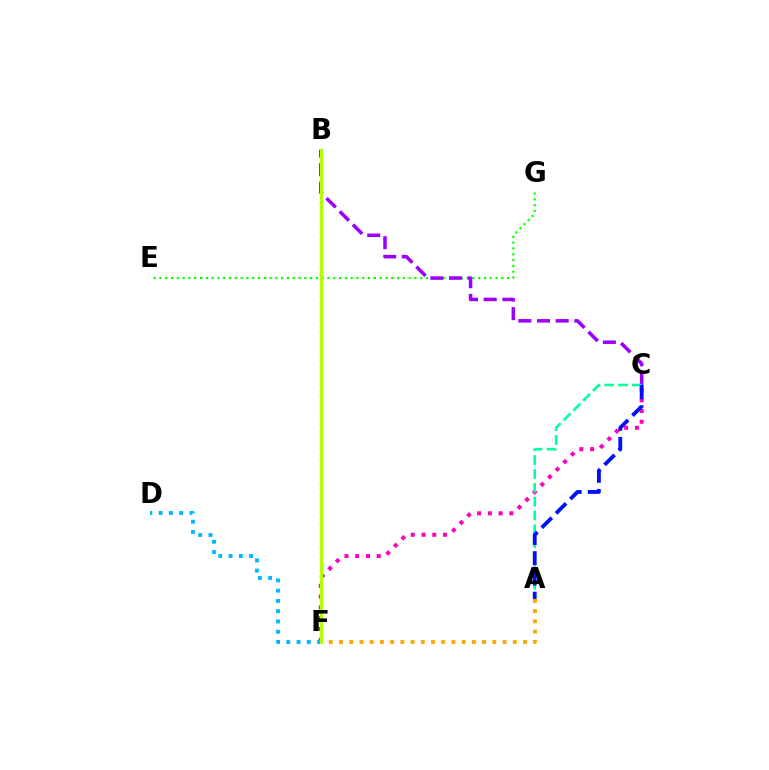{('B', 'F'): [{'color': '#ff0000', 'line_style': 'dotted', 'thickness': 1.58}, {'color': '#b3ff00', 'line_style': 'solid', 'thickness': 2.25}], ('E', 'G'): [{'color': '#08ff00', 'line_style': 'dotted', 'thickness': 1.57}], ('B', 'C'): [{'color': '#9b00ff', 'line_style': 'dashed', 'thickness': 2.54}], ('A', 'F'): [{'color': '#ffa500', 'line_style': 'dotted', 'thickness': 2.78}], ('C', 'F'): [{'color': '#ff00bd', 'line_style': 'dotted', 'thickness': 2.92}], ('D', 'F'): [{'color': '#00b5ff', 'line_style': 'dotted', 'thickness': 2.79}], ('A', 'C'): [{'color': '#00ff9d', 'line_style': 'dashed', 'thickness': 1.88}, {'color': '#0010ff', 'line_style': 'dashed', 'thickness': 2.75}]}